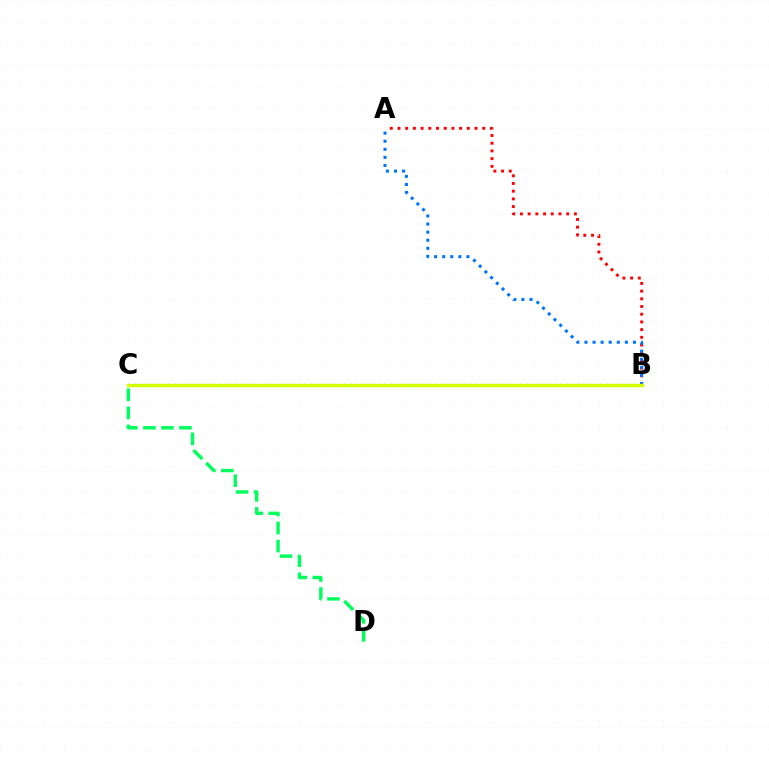{('C', 'D'): [{'color': '#00ff5c', 'line_style': 'dashed', 'thickness': 2.45}], ('A', 'B'): [{'color': '#ff0000', 'line_style': 'dotted', 'thickness': 2.09}, {'color': '#0074ff', 'line_style': 'dotted', 'thickness': 2.2}], ('B', 'C'): [{'color': '#b900ff', 'line_style': 'dotted', 'thickness': 1.54}, {'color': '#d1ff00', 'line_style': 'solid', 'thickness': 2.46}]}